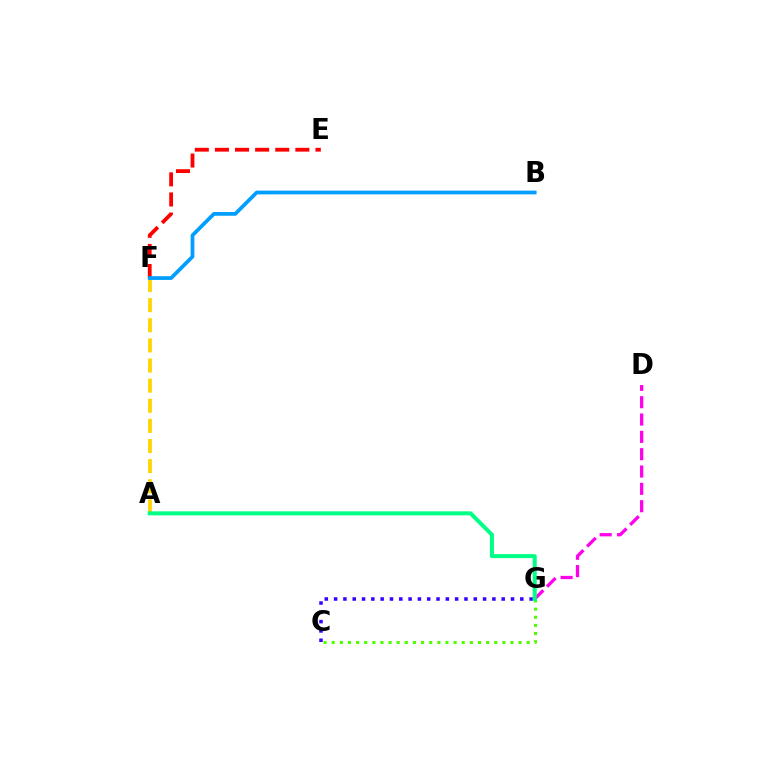{('A', 'F'): [{'color': '#ffd500', 'line_style': 'dashed', 'thickness': 2.73}], ('D', 'G'): [{'color': '#ff00ed', 'line_style': 'dashed', 'thickness': 2.35}], ('C', 'G'): [{'color': '#3700ff', 'line_style': 'dotted', 'thickness': 2.53}, {'color': '#4fff00', 'line_style': 'dotted', 'thickness': 2.21}], ('A', 'G'): [{'color': '#00ff86', 'line_style': 'solid', 'thickness': 2.89}], ('E', 'F'): [{'color': '#ff0000', 'line_style': 'dashed', 'thickness': 2.73}], ('B', 'F'): [{'color': '#009eff', 'line_style': 'solid', 'thickness': 2.69}]}